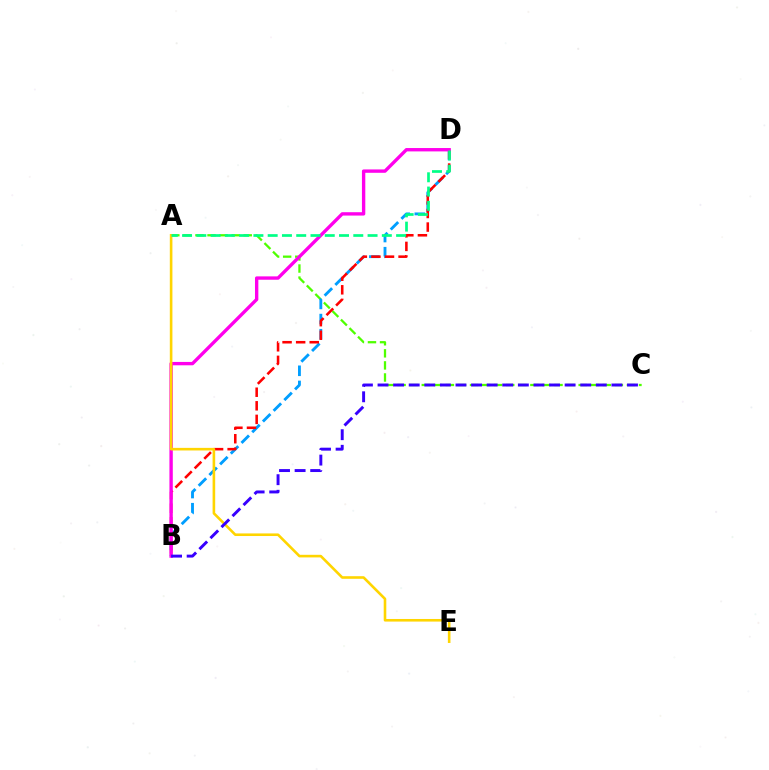{('A', 'C'): [{'color': '#4fff00', 'line_style': 'dashed', 'thickness': 1.64}], ('B', 'D'): [{'color': '#009eff', 'line_style': 'dashed', 'thickness': 2.06}, {'color': '#ff0000', 'line_style': 'dashed', 'thickness': 1.84}, {'color': '#ff00ed', 'line_style': 'solid', 'thickness': 2.42}], ('A', 'E'): [{'color': '#ffd500', 'line_style': 'solid', 'thickness': 1.87}], ('A', 'D'): [{'color': '#00ff86', 'line_style': 'dashed', 'thickness': 1.94}], ('B', 'C'): [{'color': '#3700ff', 'line_style': 'dashed', 'thickness': 2.12}]}